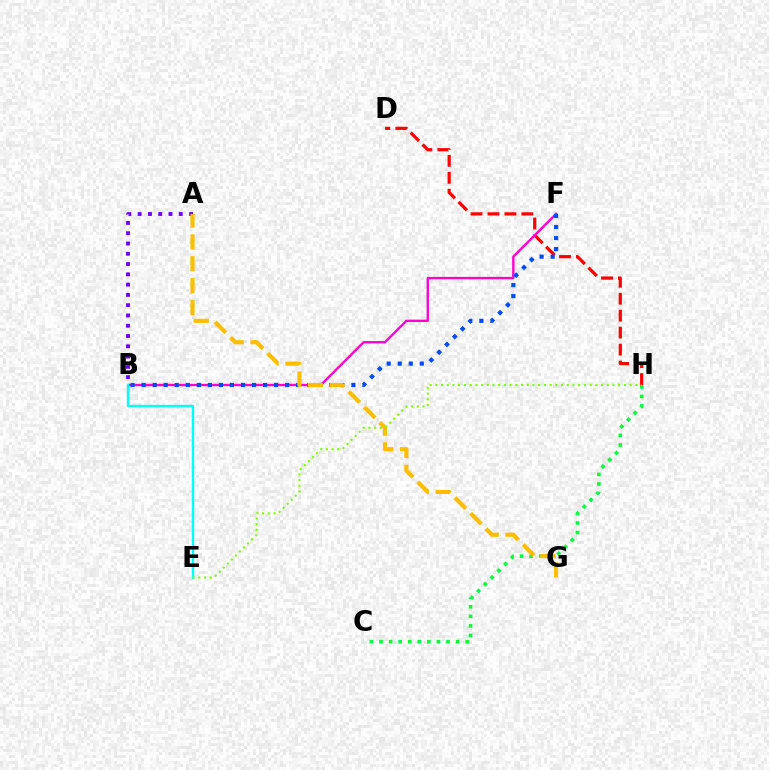{('D', 'H'): [{'color': '#ff0000', 'line_style': 'dashed', 'thickness': 2.3}], ('C', 'H'): [{'color': '#00ff39', 'line_style': 'dotted', 'thickness': 2.6}], ('B', 'F'): [{'color': '#ff00cf', 'line_style': 'solid', 'thickness': 1.71}, {'color': '#004bff', 'line_style': 'dotted', 'thickness': 3.0}], ('A', 'B'): [{'color': '#7200ff', 'line_style': 'dotted', 'thickness': 2.79}], ('A', 'G'): [{'color': '#ffbd00', 'line_style': 'dashed', 'thickness': 2.98}], ('B', 'E'): [{'color': '#00fff6', 'line_style': 'solid', 'thickness': 1.7}], ('E', 'H'): [{'color': '#84ff00', 'line_style': 'dotted', 'thickness': 1.55}]}